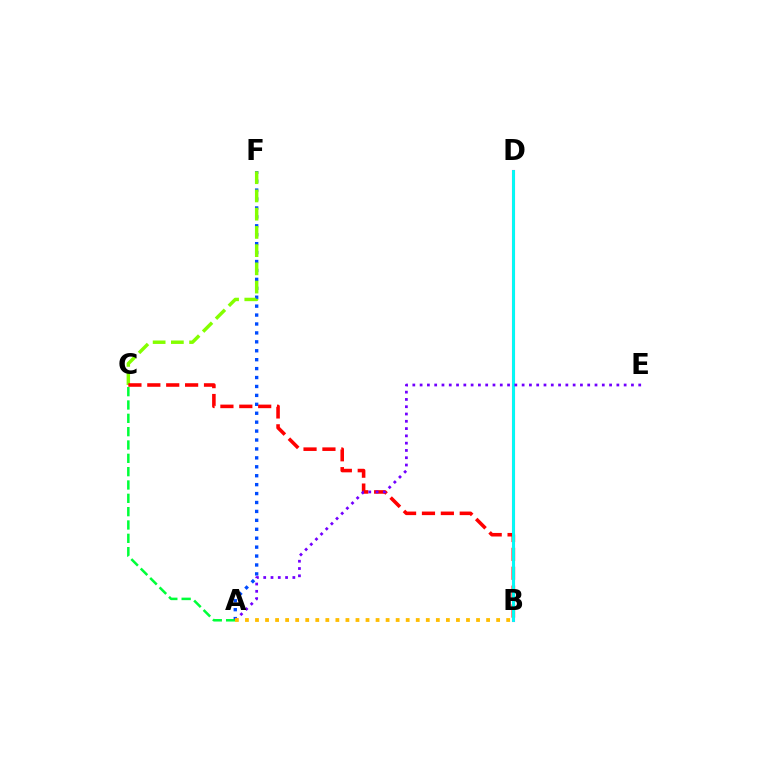{('A', 'F'): [{'color': '#004bff', 'line_style': 'dotted', 'thickness': 2.43}], ('C', 'F'): [{'color': '#84ff00', 'line_style': 'dashed', 'thickness': 2.48}], ('B', 'D'): [{'color': '#ff00cf', 'line_style': 'solid', 'thickness': 2.22}, {'color': '#00fff6', 'line_style': 'solid', 'thickness': 2.08}], ('B', 'C'): [{'color': '#ff0000', 'line_style': 'dashed', 'thickness': 2.57}], ('A', 'C'): [{'color': '#00ff39', 'line_style': 'dashed', 'thickness': 1.81}], ('A', 'E'): [{'color': '#7200ff', 'line_style': 'dotted', 'thickness': 1.98}], ('A', 'B'): [{'color': '#ffbd00', 'line_style': 'dotted', 'thickness': 2.73}]}